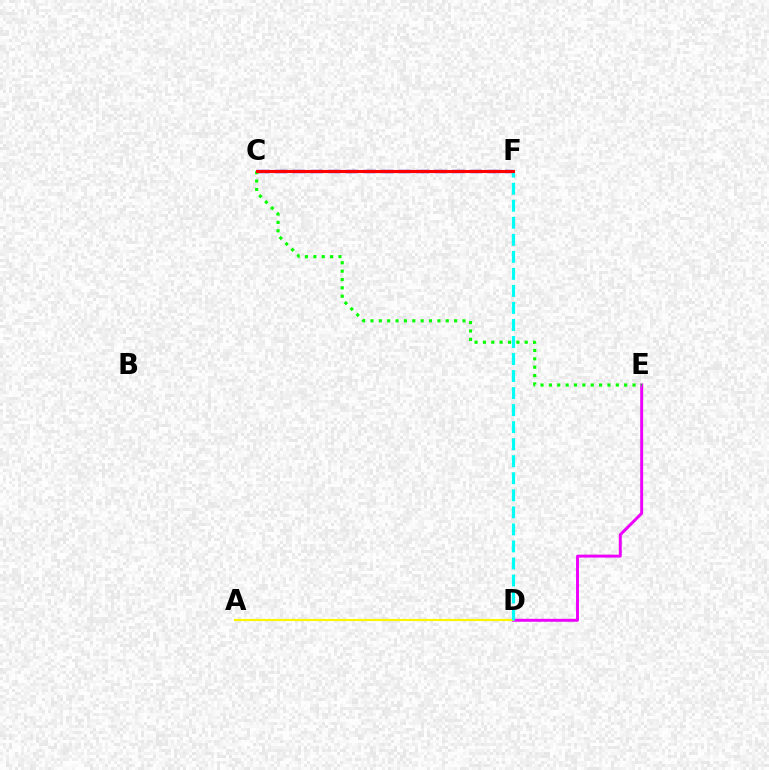{('C', 'F'): [{'color': '#0010ff', 'line_style': 'dashed', 'thickness': 2.4}, {'color': '#ff0000', 'line_style': 'solid', 'thickness': 2.23}], ('D', 'E'): [{'color': '#ee00ff', 'line_style': 'solid', 'thickness': 2.12}], ('A', 'D'): [{'color': '#fcf500', 'line_style': 'solid', 'thickness': 1.54}], ('C', 'E'): [{'color': '#08ff00', 'line_style': 'dotted', 'thickness': 2.27}], ('D', 'F'): [{'color': '#00fff6', 'line_style': 'dashed', 'thickness': 2.31}]}